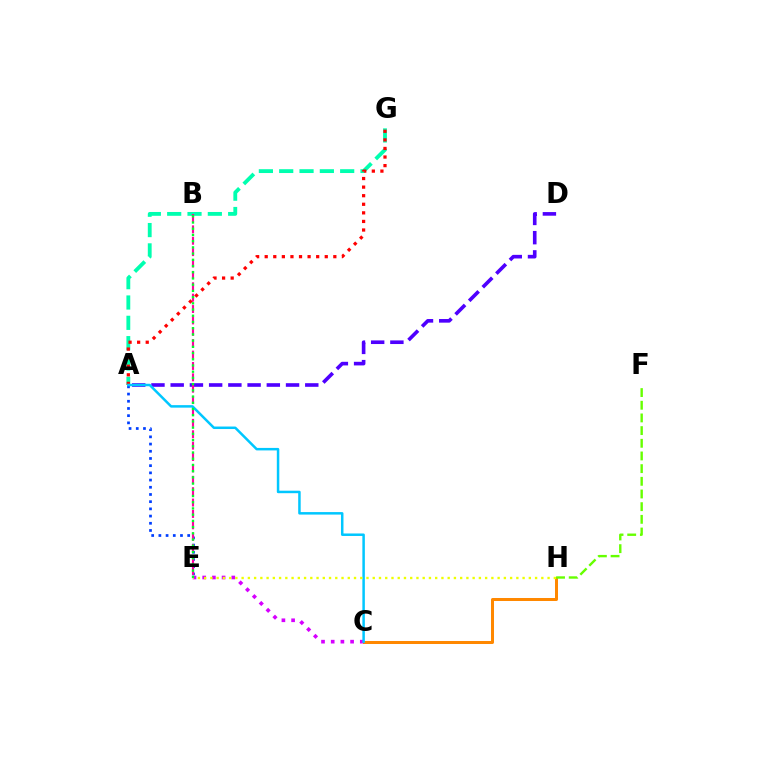{('C', 'H'): [{'color': '#ff8800', 'line_style': 'solid', 'thickness': 2.17}], ('A', 'G'): [{'color': '#00ffaf', 'line_style': 'dashed', 'thickness': 2.76}, {'color': '#ff0000', 'line_style': 'dotted', 'thickness': 2.33}], ('A', 'D'): [{'color': '#4f00ff', 'line_style': 'dashed', 'thickness': 2.61}], ('A', 'E'): [{'color': '#003fff', 'line_style': 'dotted', 'thickness': 1.96}], ('F', 'H'): [{'color': '#66ff00', 'line_style': 'dashed', 'thickness': 1.72}], ('B', 'E'): [{'color': '#ff00a0', 'line_style': 'dashed', 'thickness': 1.55}, {'color': '#00ff27', 'line_style': 'dotted', 'thickness': 1.69}], ('C', 'E'): [{'color': '#d600ff', 'line_style': 'dotted', 'thickness': 2.63}], ('A', 'C'): [{'color': '#00c7ff', 'line_style': 'solid', 'thickness': 1.8}], ('E', 'H'): [{'color': '#eeff00', 'line_style': 'dotted', 'thickness': 1.7}]}